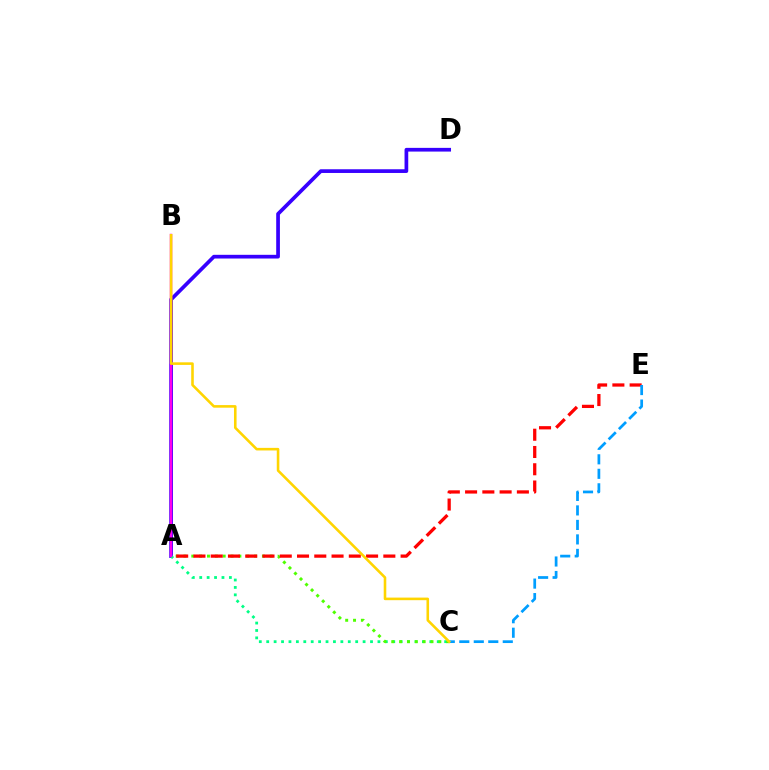{('A', 'D'): [{'color': '#3700ff', 'line_style': 'solid', 'thickness': 2.67}], ('A', 'C'): [{'color': '#00ff86', 'line_style': 'dotted', 'thickness': 2.01}, {'color': '#4fff00', 'line_style': 'dotted', 'thickness': 2.13}], ('A', 'E'): [{'color': '#ff0000', 'line_style': 'dashed', 'thickness': 2.35}], ('C', 'E'): [{'color': '#009eff', 'line_style': 'dashed', 'thickness': 1.97}], ('A', 'B'): [{'color': '#ff00ed', 'line_style': 'solid', 'thickness': 1.77}], ('B', 'C'): [{'color': '#ffd500', 'line_style': 'solid', 'thickness': 1.86}]}